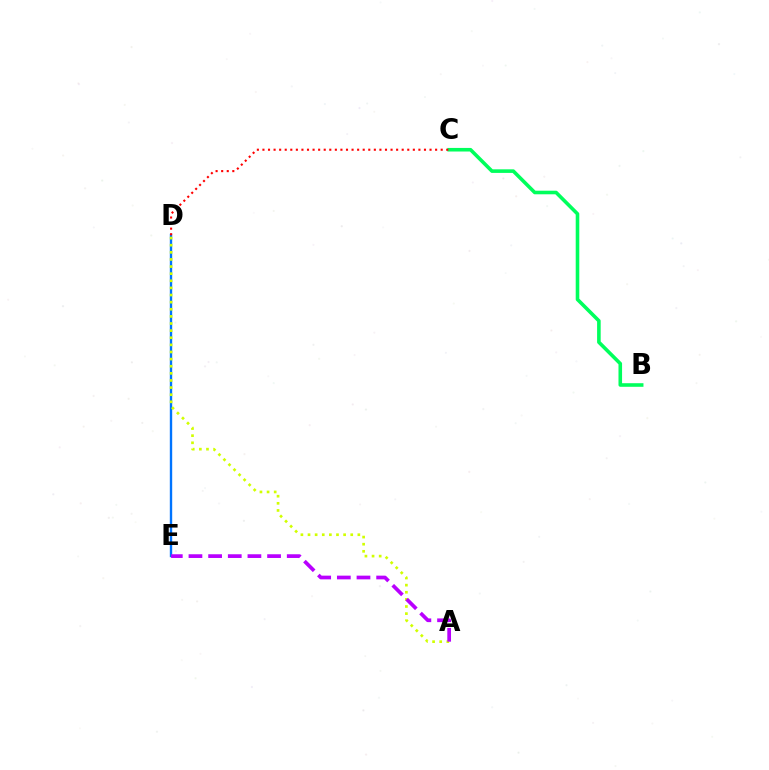{('D', 'E'): [{'color': '#0074ff', 'line_style': 'solid', 'thickness': 1.72}], ('B', 'C'): [{'color': '#00ff5c', 'line_style': 'solid', 'thickness': 2.58}], ('C', 'D'): [{'color': '#ff0000', 'line_style': 'dotted', 'thickness': 1.51}], ('A', 'D'): [{'color': '#d1ff00', 'line_style': 'dotted', 'thickness': 1.93}], ('A', 'E'): [{'color': '#b900ff', 'line_style': 'dashed', 'thickness': 2.67}]}